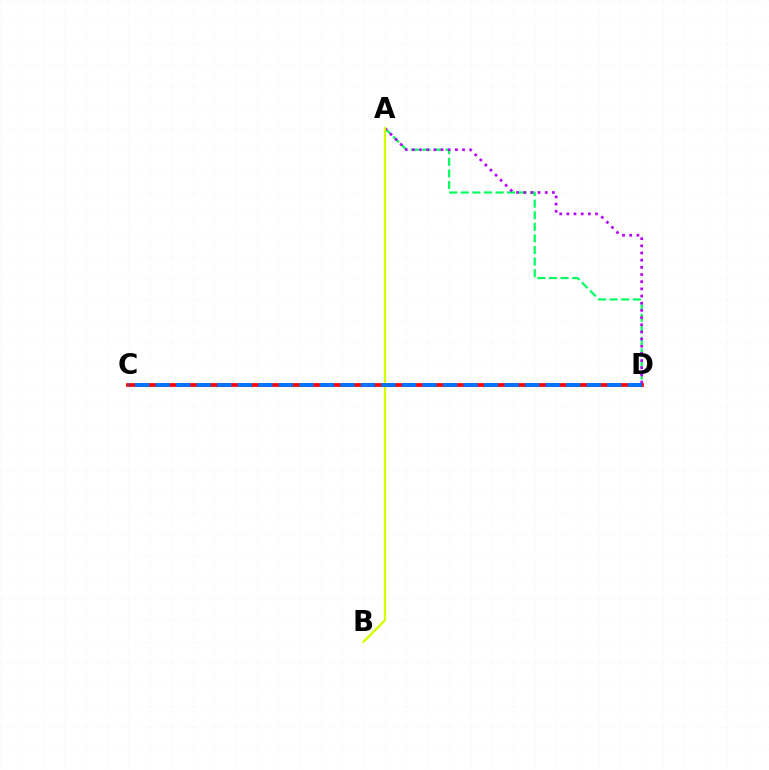{('A', 'D'): [{'color': '#00ff5c', 'line_style': 'dashed', 'thickness': 1.57}, {'color': '#b900ff', 'line_style': 'dotted', 'thickness': 1.95}], ('C', 'D'): [{'color': '#ff0000', 'line_style': 'solid', 'thickness': 2.68}, {'color': '#0074ff', 'line_style': 'dashed', 'thickness': 2.79}], ('A', 'B'): [{'color': '#d1ff00', 'line_style': 'solid', 'thickness': 1.66}]}